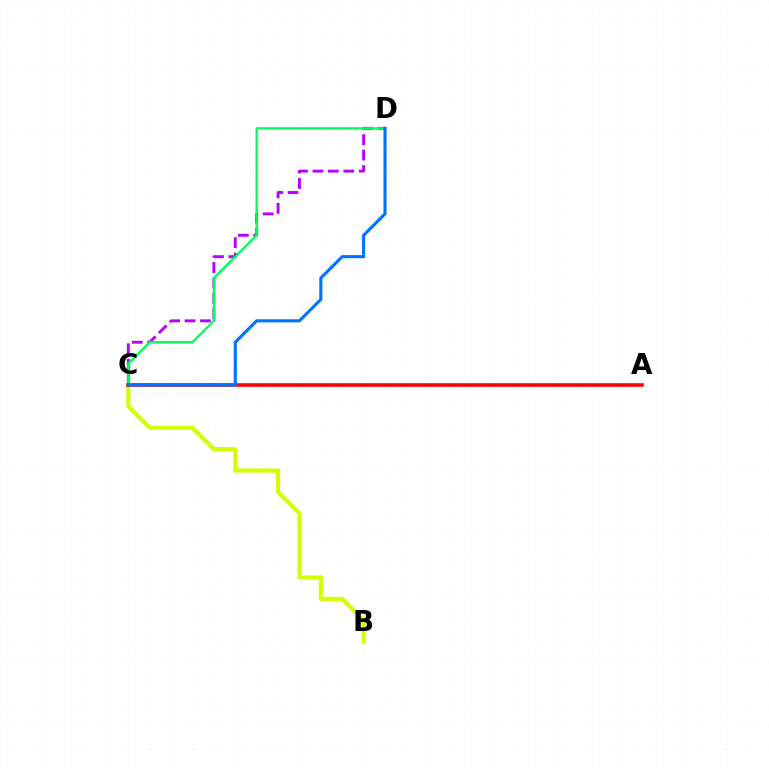{('C', 'D'): [{'color': '#b900ff', 'line_style': 'dashed', 'thickness': 2.1}, {'color': '#00ff5c', 'line_style': 'solid', 'thickness': 1.65}, {'color': '#0074ff', 'line_style': 'solid', 'thickness': 2.23}], ('B', 'C'): [{'color': '#d1ff00', 'line_style': 'solid', 'thickness': 2.96}], ('A', 'C'): [{'color': '#ff0000', 'line_style': 'solid', 'thickness': 2.58}]}